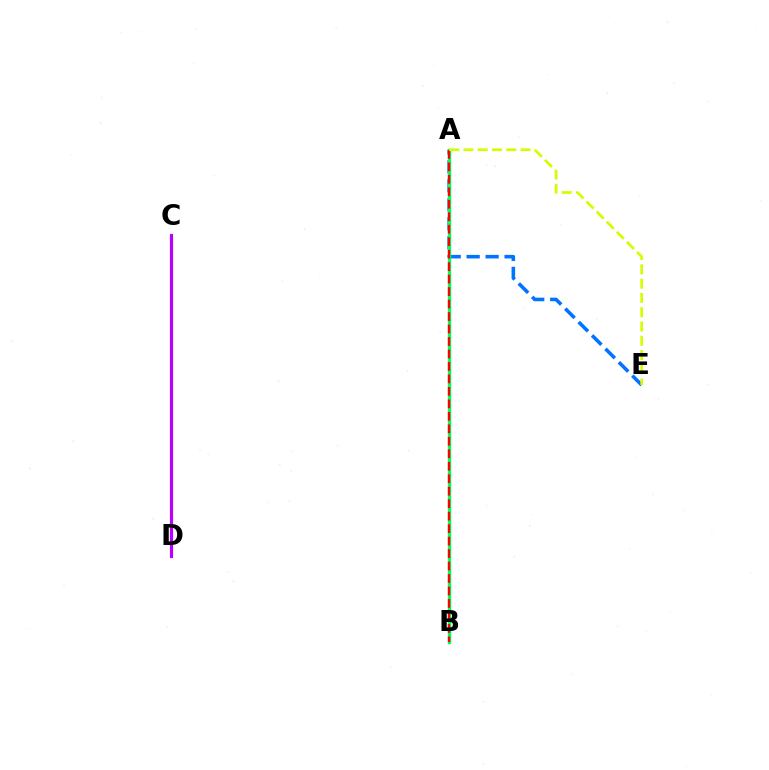{('A', 'E'): [{'color': '#0074ff', 'line_style': 'dashed', 'thickness': 2.58}, {'color': '#d1ff00', 'line_style': 'dashed', 'thickness': 1.94}], ('A', 'B'): [{'color': '#00ff5c', 'line_style': 'solid', 'thickness': 2.38}, {'color': '#ff0000', 'line_style': 'dashed', 'thickness': 1.69}], ('C', 'D'): [{'color': '#b900ff', 'line_style': 'solid', 'thickness': 2.28}]}